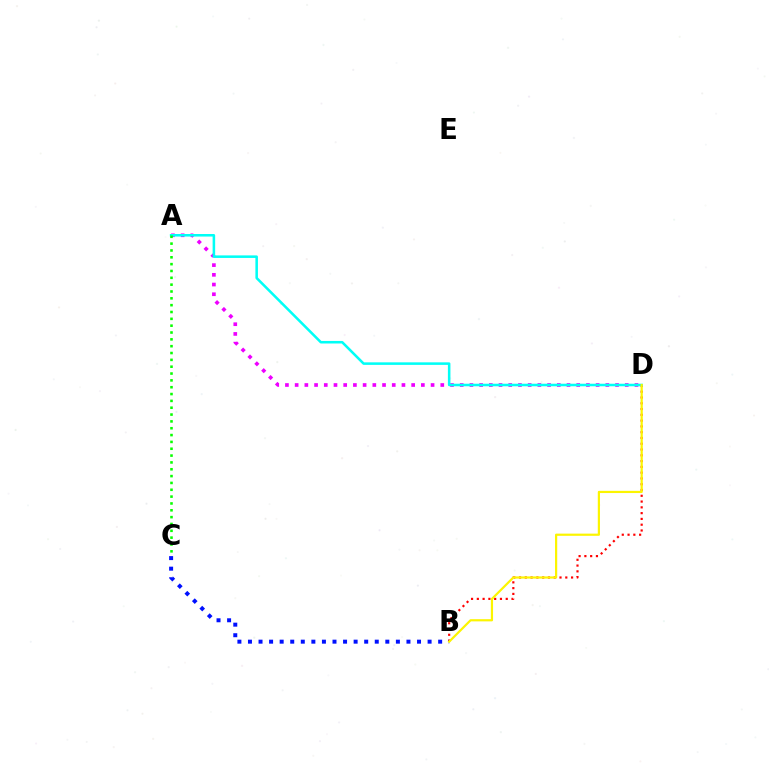{('A', 'D'): [{'color': '#ee00ff', 'line_style': 'dotted', 'thickness': 2.64}, {'color': '#00fff6', 'line_style': 'solid', 'thickness': 1.83}], ('B', 'D'): [{'color': '#ff0000', 'line_style': 'dotted', 'thickness': 1.57}, {'color': '#fcf500', 'line_style': 'solid', 'thickness': 1.58}], ('A', 'C'): [{'color': '#08ff00', 'line_style': 'dotted', 'thickness': 1.86}], ('B', 'C'): [{'color': '#0010ff', 'line_style': 'dotted', 'thickness': 2.87}]}